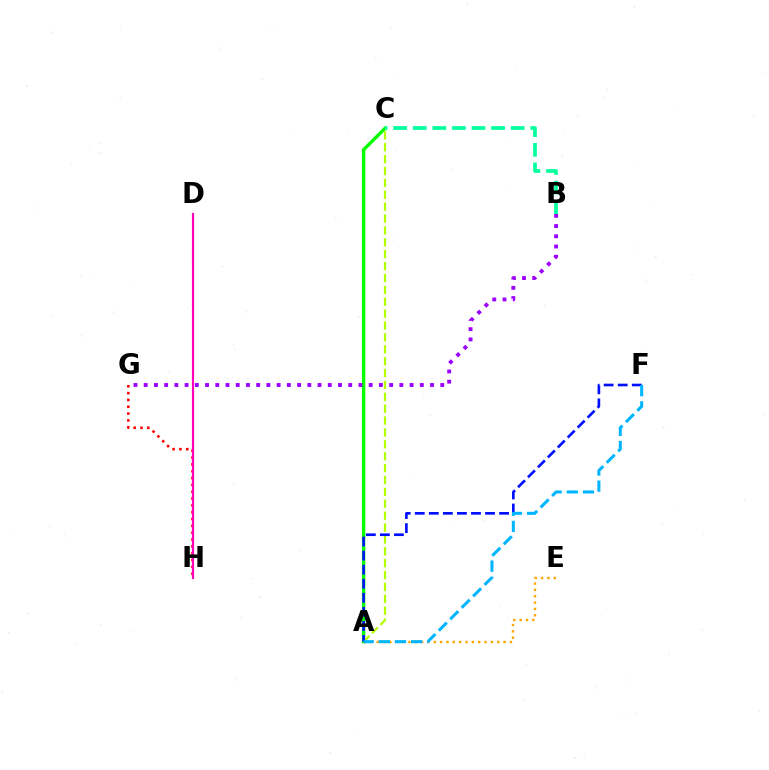{('A', 'C'): [{'color': '#08ff00', 'line_style': 'solid', 'thickness': 2.45}, {'color': '#b3ff00', 'line_style': 'dashed', 'thickness': 1.61}], ('G', 'H'): [{'color': '#ff0000', 'line_style': 'dotted', 'thickness': 1.86}], ('B', 'G'): [{'color': '#9b00ff', 'line_style': 'dotted', 'thickness': 2.78}], ('A', 'F'): [{'color': '#0010ff', 'line_style': 'dashed', 'thickness': 1.91}, {'color': '#00b5ff', 'line_style': 'dashed', 'thickness': 2.2}], ('A', 'E'): [{'color': '#ffa500', 'line_style': 'dotted', 'thickness': 1.72}], ('B', 'C'): [{'color': '#00ff9d', 'line_style': 'dashed', 'thickness': 2.66}], ('D', 'H'): [{'color': '#ff00bd', 'line_style': 'solid', 'thickness': 1.56}]}